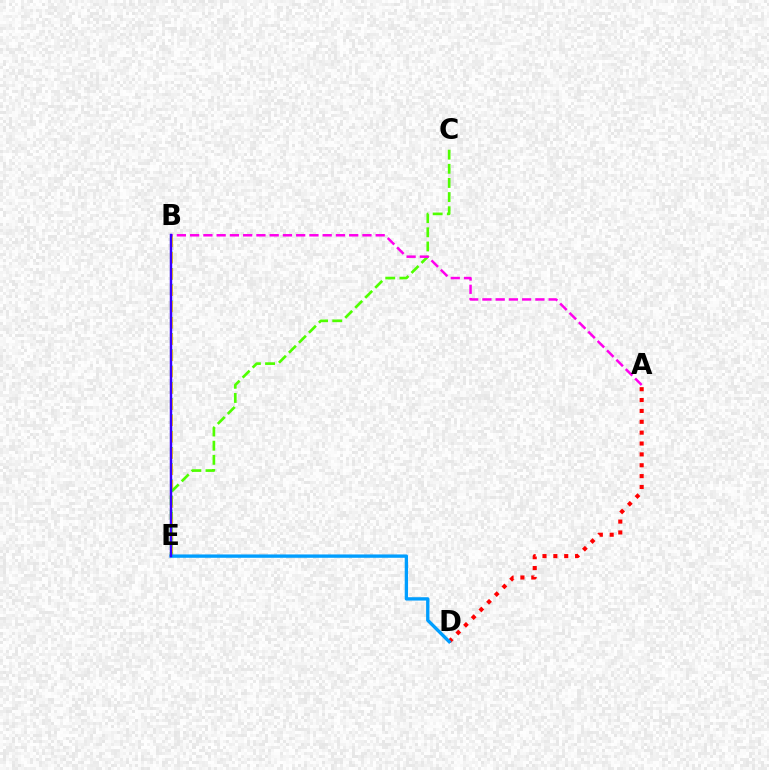{('B', 'E'): [{'color': '#00ff86', 'line_style': 'dashed', 'thickness': 2.21}, {'color': '#ffd500', 'line_style': 'dashed', 'thickness': 2.21}, {'color': '#3700ff', 'line_style': 'solid', 'thickness': 1.76}], ('C', 'E'): [{'color': '#4fff00', 'line_style': 'dashed', 'thickness': 1.92}], ('A', 'D'): [{'color': '#ff0000', 'line_style': 'dotted', 'thickness': 2.95}], ('D', 'E'): [{'color': '#009eff', 'line_style': 'solid', 'thickness': 2.4}], ('A', 'B'): [{'color': '#ff00ed', 'line_style': 'dashed', 'thickness': 1.8}]}